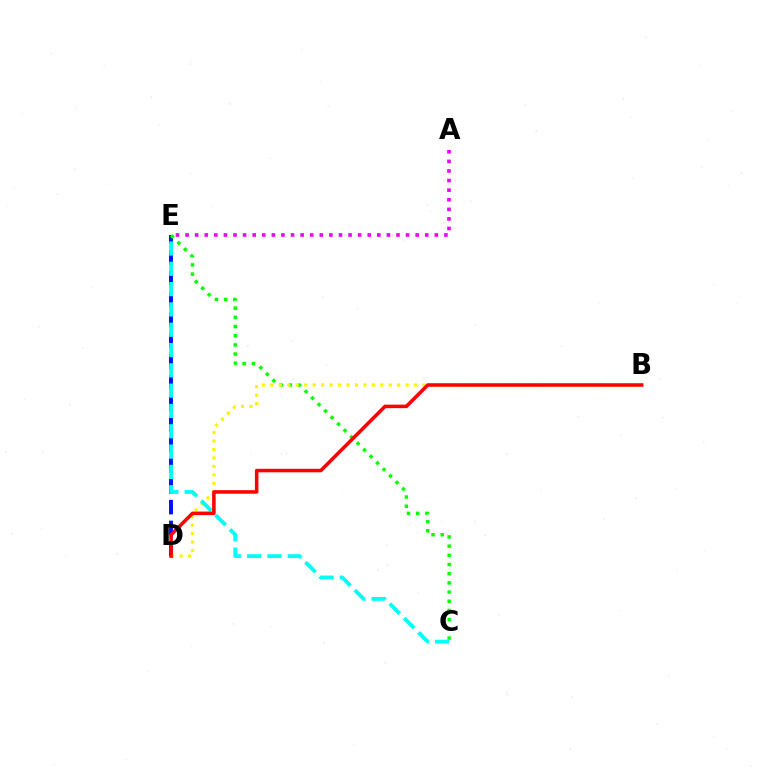{('D', 'E'): [{'color': '#0010ff', 'line_style': 'dashed', 'thickness': 2.83}], ('C', 'E'): [{'color': '#08ff00', 'line_style': 'dotted', 'thickness': 2.5}, {'color': '#00fff6', 'line_style': 'dashed', 'thickness': 2.76}], ('B', 'D'): [{'color': '#fcf500', 'line_style': 'dotted', 'thickness': 2.3}, {'color': '#ff0000', 'line_style': 'solid', 'thickness': 2.55}], ('A', 'E'): [{'color': '#ee00ff', 'line_style': 'dotted', 'thickness': 2.6}]}